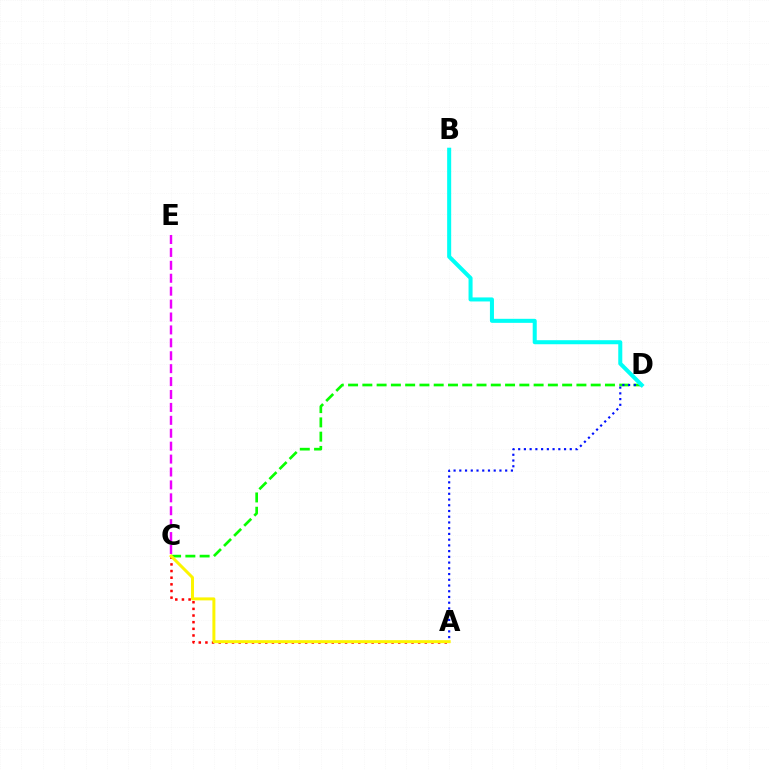{('C', 'D'): [{'color': '#08ff00', 'line_style': 'dashed', 'thickness': 1.94}], ('A', 'C'): [{'color': '#ff0000', 'line_style': 'dotted', 'thickness': 1.81}, {'color': '#fcf500', 'line_style': 'solid', 'thickness': 2.15}], ('A', 'D'): [{'color': '#0010ff', 'line_style': 'dotted', 'thickness': 1.56}], ('B', 'D'): [{'color': '#00fff6', 'line_style': 'solid', 'thickness': 2.91}], ('C', 'E'): [{'color': '#ee00ff', 'line_style': 'dashed', 'thickness': 1.75}]}